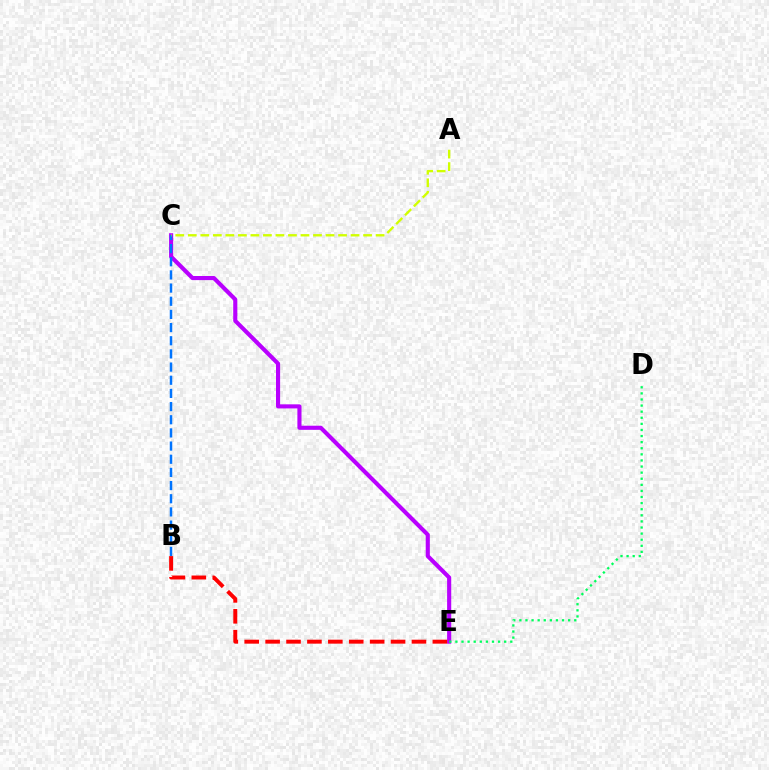{('C', 'E'): [{'color': '#b900ff', 'line_style': 'solid', 'thickness': 2.96}], ('B', 'E'): [{'color': '#ff0000', 'line_style': 'dashed', 'thickness': 2.84}], ('B', 'C'): [{'color': '#0074ff', 'line_style': 'dashed', 'thickness': 1.79}], ('D', 'E'): [{'color': '#00ff5c', 'line_style': 'dotted', 'thickness': 1.66}], ('A', 'C'): [{'color': '#d1ff00', 'line_style': 'dashed', 'thickness': 1.7}]}